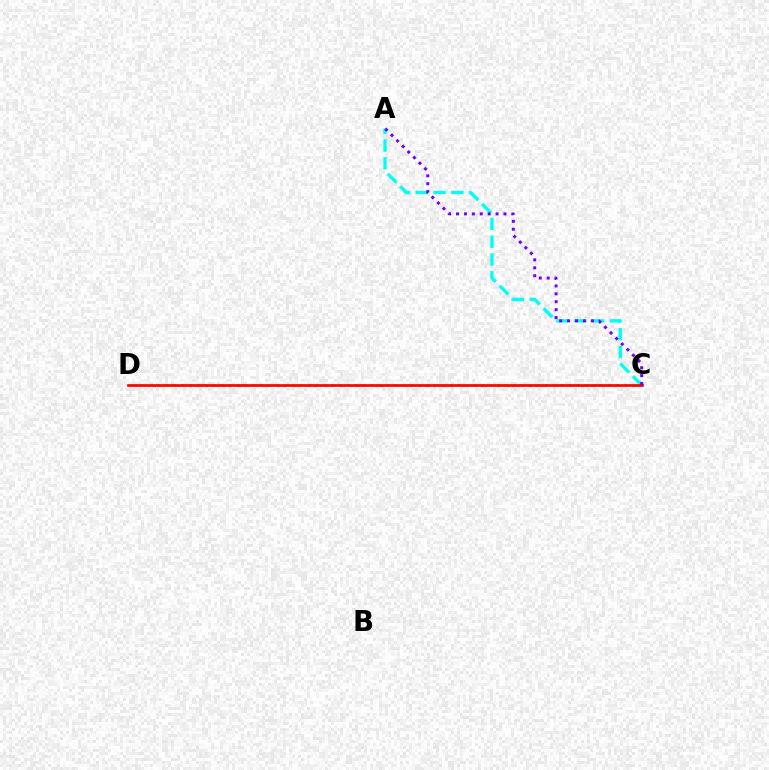{('C', 'D'): [{'color': '#84ff00', 'line_style': 'dotted', 'thickness': 2.15}, {'color': '#ff0000', 'line_style': 'solid', 'thickness': 1.93}], ('A', 'C'): [{'color': '#00fff6', 'line_style': 'dashed', 'thickness': 2.42}, {'color': '#7200ff', 'line_style': 'dotted', 'thickness': 2.15}]}